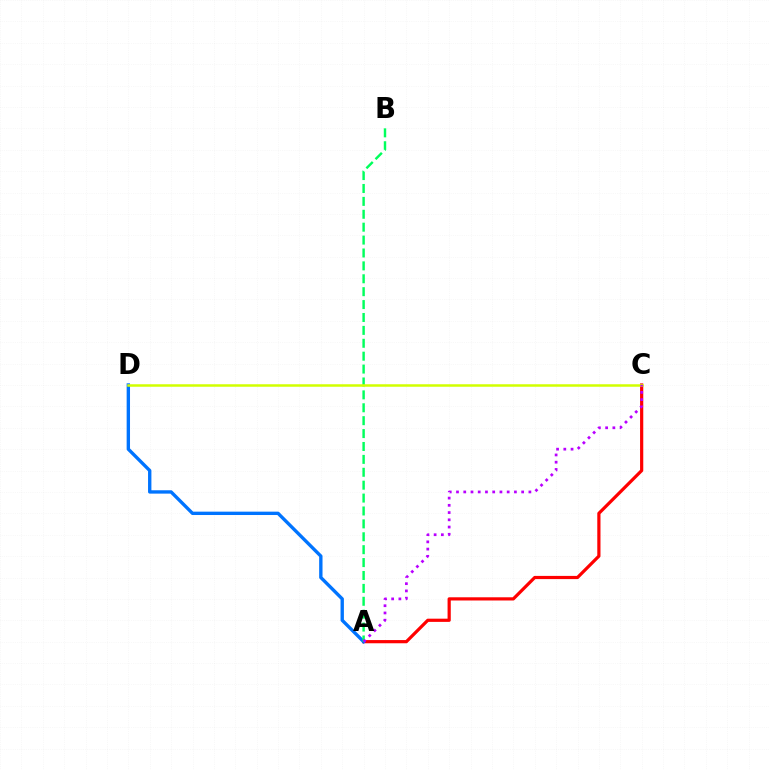{('A', 'C'): [{'color': '#ff0000', 'line_style': 'solid', 'thickness': 2.3}, {'color': '#b900ff', 'line_style': 'dotted', 'thickness': 1.97}], ('A', 'D'): [{'color': '#0074ff', 'line_style': 'solid', 'thickness': 2.42}], ('A', 'B'): [{'color': '#00ff5c', 'line_style': 'dashed', 'thickness': 1.75}], ('C', 'D'): [{'color': '#d1ff00', 'line_style': 'solid', 'thickness': 1.8}]}